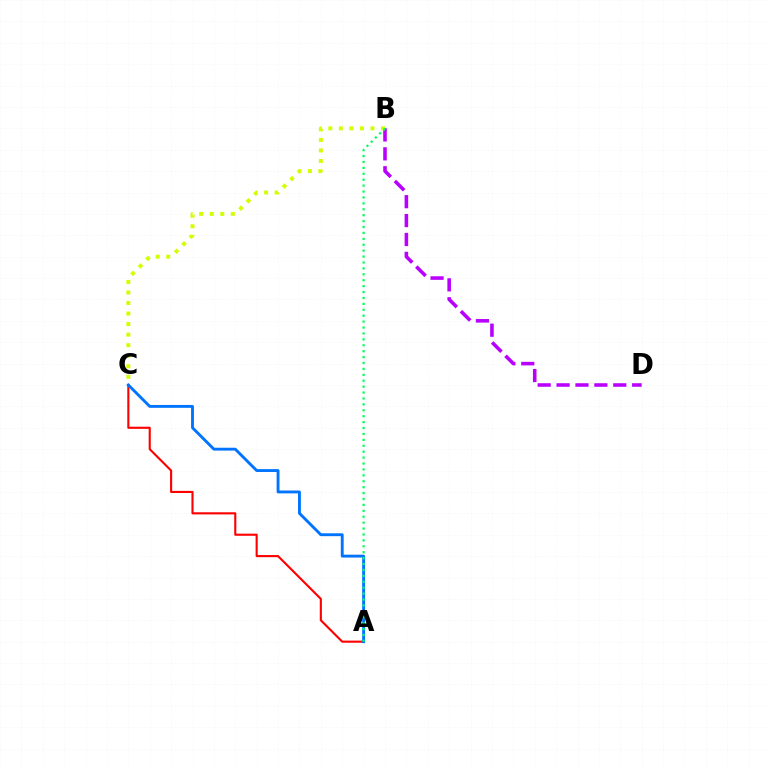{('B', 'D'): [{'color': '#b900ff', 'line_style': 'dashed', 'thickness': 2.57}], ('A', 'C'): [{'color': '#ff0000', 'line_style': 'solid', 'thickness': 1.53}, {'color': '#0074ff', 'line_style': 'solid', 'thickness': 2.07}], ('B', 'C'): [{'color': '#d1ff00', 'line_style': 'dotted', 'thickness': 2.86}], ('A', 'B'): [{'color': '#00ff5c', 'line_style': 'dotted', 'thickness': 1.61}]}